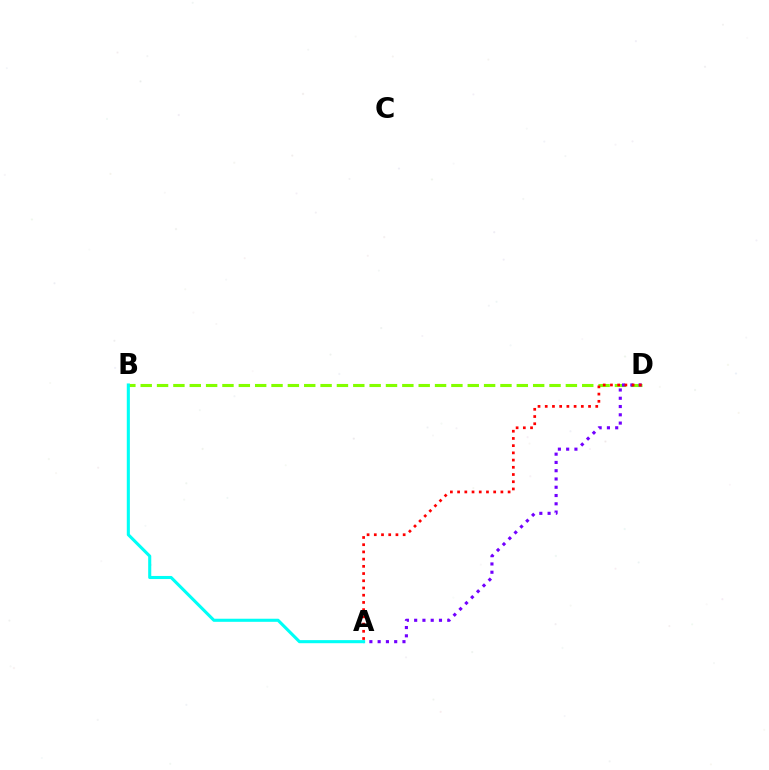{('B', 'D'): [{'color': '#84ff00', 'line_style': 'dashed', 'thickness': 2.22}], ('A', 'D'): [{'color': '#7200ff', 'line_style': 'dotted', 'thickness': 2.25}, {'color': '#ff0000', 'line_style': 'dotted', 'thickness': 1.96}], ('A', 'B'): [{'color': '#00fff6', 'line_style': 'solid', 'thickness': 2.22}]}